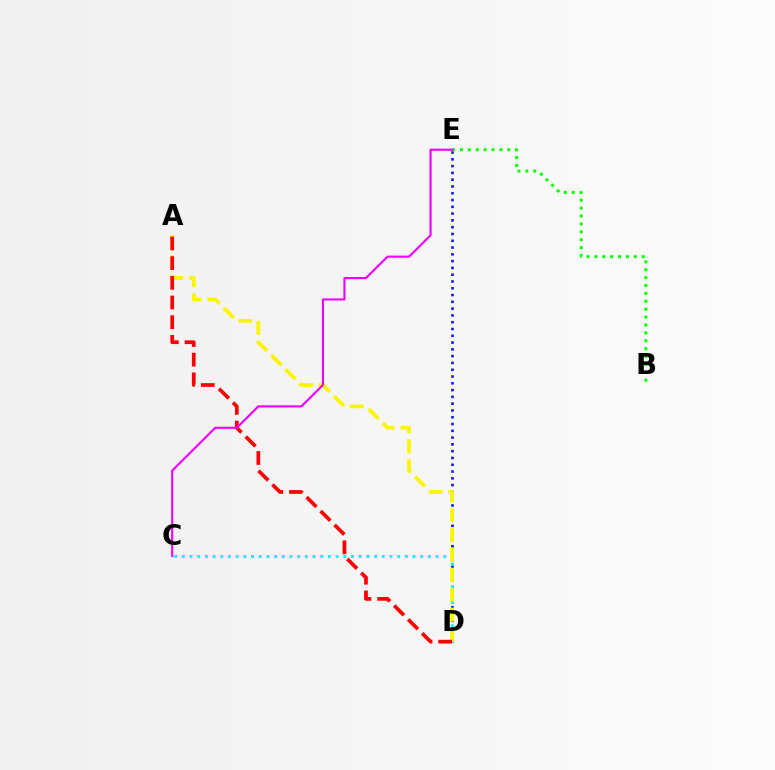{('D', 'E'): [{'color': '#0010ff', 'line_style': 'dotted', 'thickness': 1.84}], ('C', 'D'): [{'color': '#00fff6', 'line_style': 'dotted', 'thickness': 2.09}], ('A', 'D'): [{'color': '#fcf500', 'line_style': 'dashed', 'thickness': 2.7}, {'color': '#ff0000', 'line_style': 'dashed', 'thickness': 2.67}], ('B', 'E'): [{'color': '#08ff00', 'line_style': 'dotted', 'thickness': 2.14}], ('C', 'E'): [{'color': '#ee00ff', 'line_style': 'solid', 'thickness': 1.53}]}